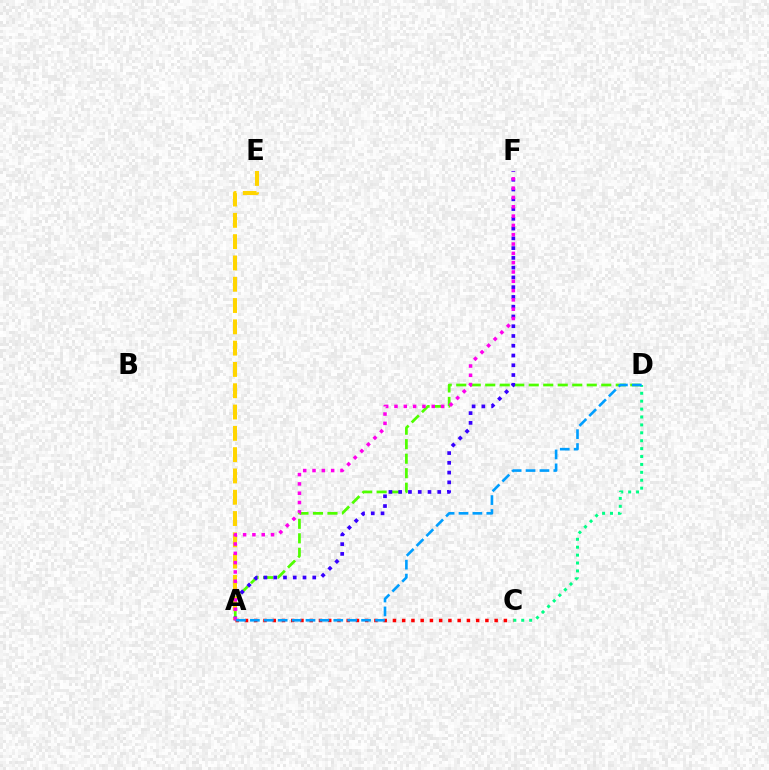{('A', 'D'): [{'color': '#4fff00', 'line_style': 'dashed', 'thickness': 1.97}, {'color': '#009eff', 'line_style': 'dashed', 'thickness': 1.89}], ('A', 'C'): [{'color': '#ff0000', 'line_style': 'dotted', 'thickness': 2.51}], ('A', 'F'): [{'color': '#3700ff', 'line_style': 'dotted', 'thickness': 2.65}, {'color': '#ff00ed', 'line_style': 'dotted', 'thickness': 2.53}], ('C', 'D'): [{'color': '#00ff86', 'line_style': 'dotted', 'thickness': 2.15}], ('A', 'E'): [{'color': '#ffd500', 'line_style': 'dashed', 'thickness': 2.89}]}